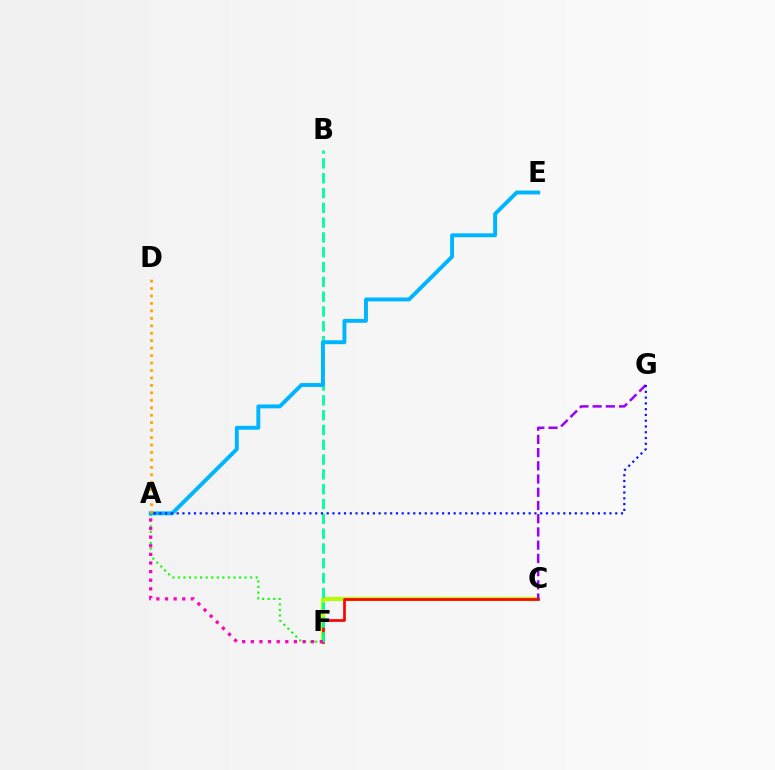{('C', 'F'): [{'color': '#b3ff00', 'line_style': 'solid', 'thickness': 2.96}, {'color': '#ff0000', 'line_style': 'solid', 'thickness': 1.93}], ('A', 'F'): [{'color': '#08ff00', 'line_style': 'dotted', 'thickness': 1.51}, {'color': '#ff00bd', 'line_style': 'dotted', 'thickness': 2.34}], ('B', 'F'): [{'color': '#00ff9d', 'line_style': 'dashed', 'thickness': 2.01}], ('A', 'E'): [{'color': '#00b5ff', 'line_style': 'solid', 'thickness': 2.82}], ('C', 'G'): [{'color': '#9b00ff', 'line_style': 'dashed', 'thickness': 1.8}], ('A', 'G'): [{'color': '#0010ff', 'line_style': 'dotted', 'thickness': 1.57}], ('A', 'D'): [{'color': '#ffa500', 'line_style': 'dotted', 'thickness': 2.02}]}